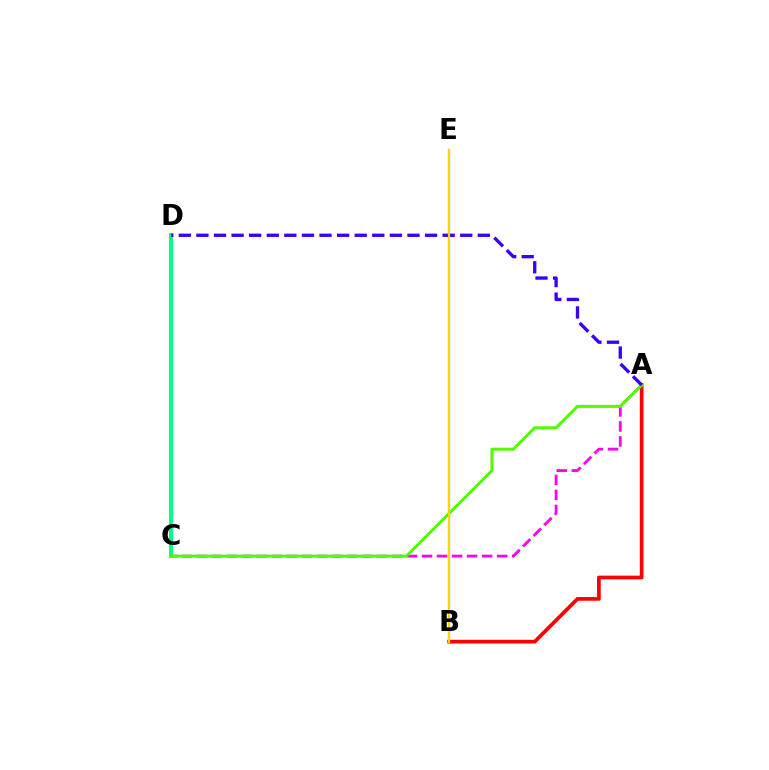{('C', 'D'): [{'color': '#00ff86', 'line_style': 'solid', 'thickness': 2.94}], ('B', 'E'): [{'color': '#009eff', 'line_style': 'solid', 'thickness': 1.54}, {'color': '#ffd500', 'line_style': 'solid', 'thickness': 1.53}], ('A', 'C'): [{'color': '#ff00ed', 'line_style': 'dashed', 'thickness': 2.04}, {'color': '#4fff00', 'line_style': 'solid', 'thickness': 2.17}], ('A', 'B'): [{'color': '#ff0000', 'line_style': 'solid', 'thickness': 2.67}], ('A', 'D'): [{'color': '#3700ff', 'line_style': 'dashed', 'thickness': 2.39}]}